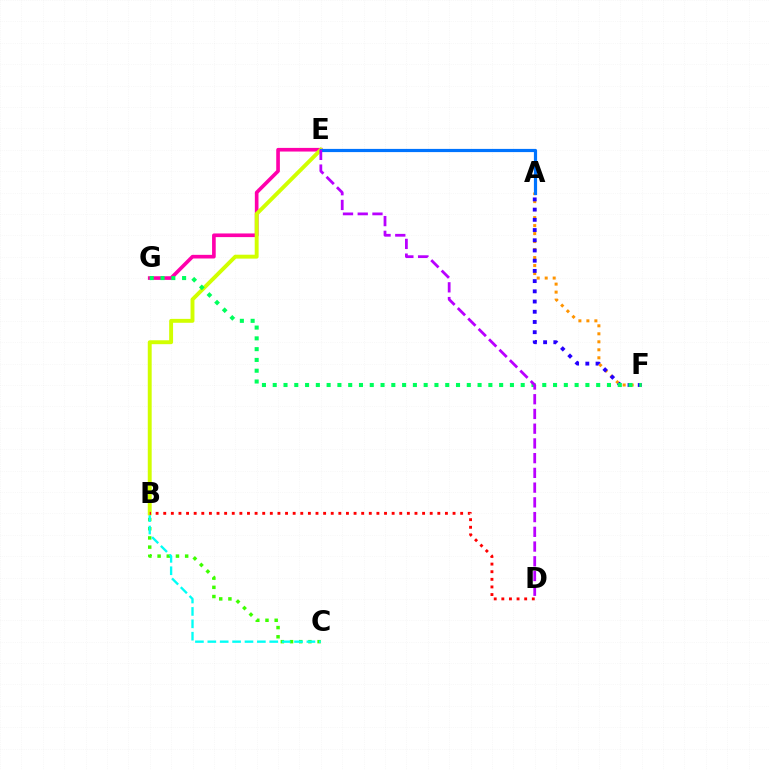{('A', 'F'): [{'color': '#ff9400', 'line_style': 'dotted', 'thickness': 2.17}, {'color': '#2500ff', 'line_style': 'dotted', 'thickness': 2.77}], ('E', 'G'): [{'color': '#ff00ac', 'line_style': 'solid', 'thickness': 2.62}], ('B', 'C'): [{'color': '#3dff00', 'line_style': 'dotted', 'thickness': 2.5}, {'color': '#00fff6', 'line_style': 'dashed', 'thickness': 1.68}], ('B', 'E'): [{'color': '#d1ff00', 'line_style': 'solid', 'thickness': 2.81}], ('A', 'E'): [{'color': '#0074ff', 'line_style': 'solid', 'thickness': 2.29}], ('F', 'G'): [{'color': '#00ff5c', 'line_style': 'dotted', 'thickness': 2.93}], ('D', 'E'): [{'color': '#b900ff', 'line_style': 'dashed', 'thickness': 2.0}], ('B', 'D'): [{'color': '#ff0000', 'line_style': 'dotted', 'thickness': 2.07}]}